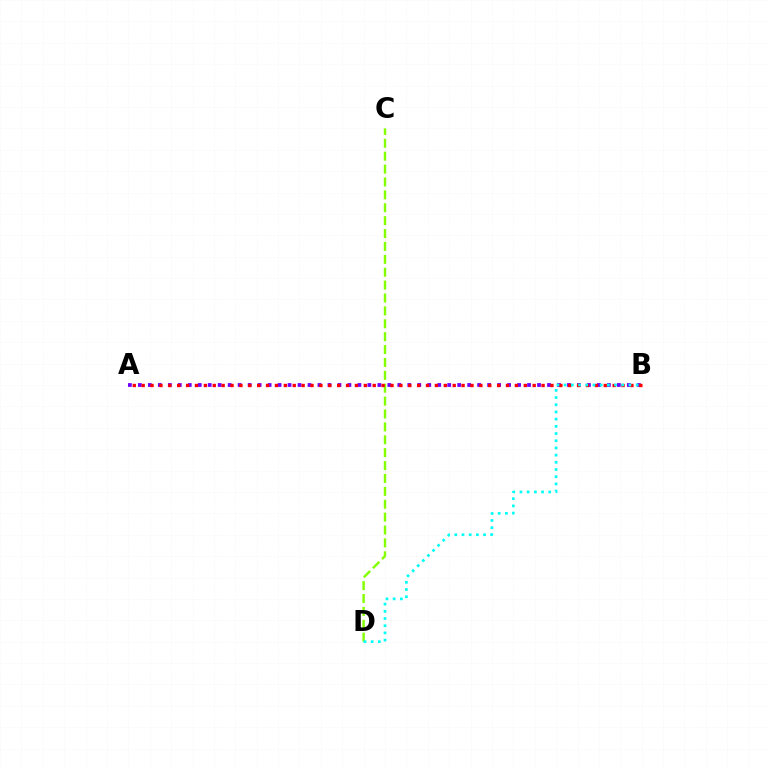{('C', 'D'): [{'color': '#84ff00', 'line_style': 'dashed', 'thickness': 1.75}], ('A', 'B'): [{'color': '#7200ff', 'line_style': 'dotted', 'thickness': 2.71}, {'color': '#ff0000', 'line_style': 'dotted', 'thickness': 2.41}], ('B', 'D'): [{'color': '#00fff6', 'line_style': 'dotted', 'thickness': 1.96}]}